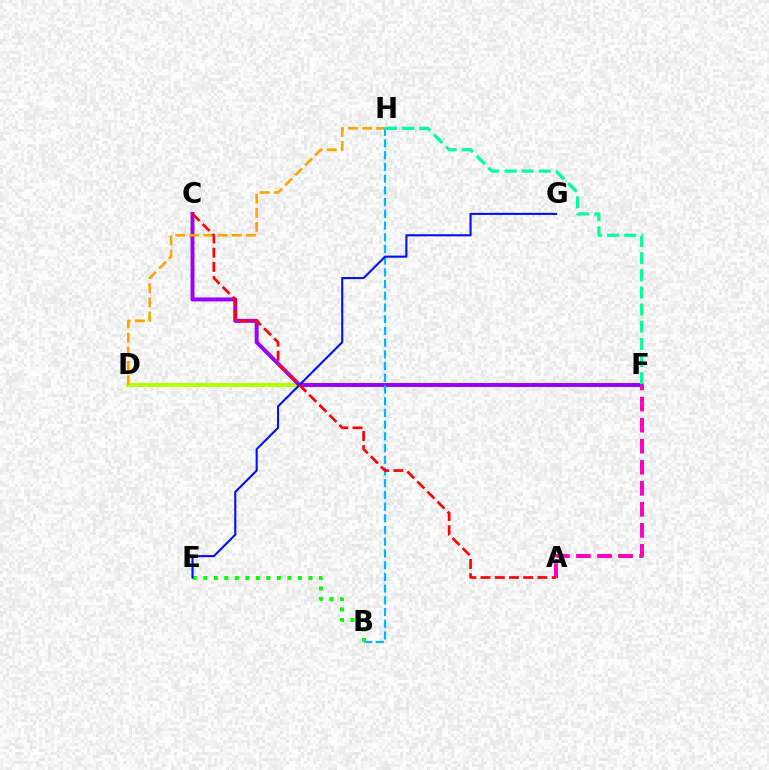{('D', 'F'): [{'color': '#b3ff00', 'line_style': 'solid', 'thickness': 2.9}], ('C', 'F'): [{'color': '#9b00ff', 'line_style': 'solid', 'thickness': 2.86}], ('B', 'E'): [{'color': '#08ff00', 'line_style': 'dotted', 'thickness': 2.86}], ('D', 'H'): [{'color': '#ffa500', 'line_style': 'dashed', 'thickness': 1.92}], ('A', 'F'): [{'color': '#ff00bd', 'line_style': 'dashed', 'thickness': 2.86}], ('B', 'H'): [{'color': '#00b5ff', 'line_style': 'dashed', 'thickness': 1.59}], ('E', 'G'): [{'color': '#0010ff', 'line_style': 'solid', 'thickness': 1.52}], ('A', 'C'): [{'color': '#ff0000', 'line_style': 'dashed', 'thickness': 1.93}], ('F', 'H'): [{'color': '#00ff9d', 'line_style': 'dashed', 'thickness': 2.33}]}